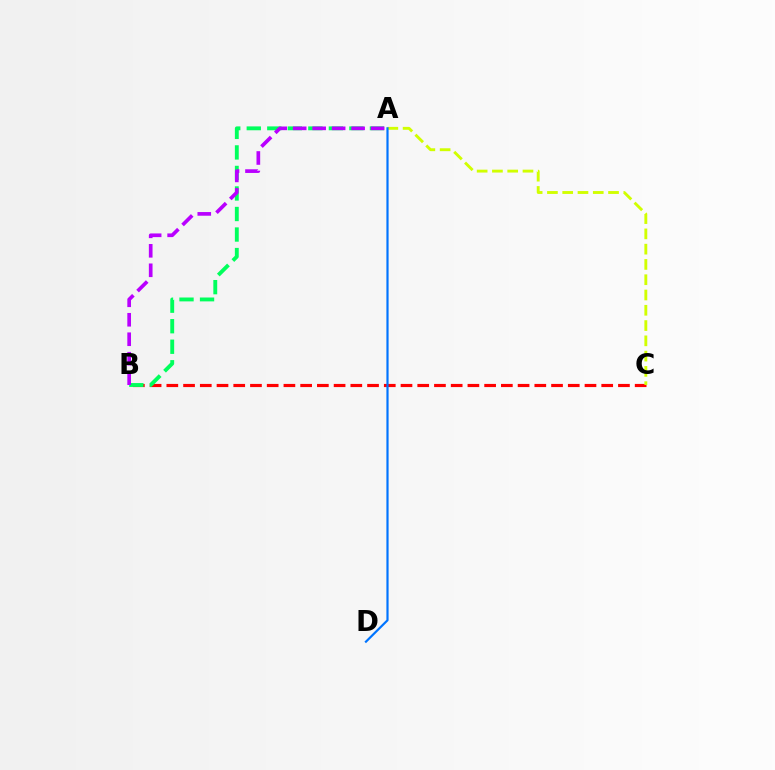{('B', 'C'): [{'color': '#ff0000', 'line_style': 'dashed', 'thickness': 2.27}], ('A', 'B'): [{'color': '#00ff5c', 'line_style': 'dashed', 'thickness': 2.79}, {'color': '#b900ff', 'line_style': 'dashed', 'thickness': 2.65}], ('A', 'C'): [{'color': '#d1ff00', 'line_style': 'dashed', 'thickness': 2.08}], ('A', 'D'): [{'color': '#0074ff', 'line_style': 'solid', 'thickness': 1.57}]}